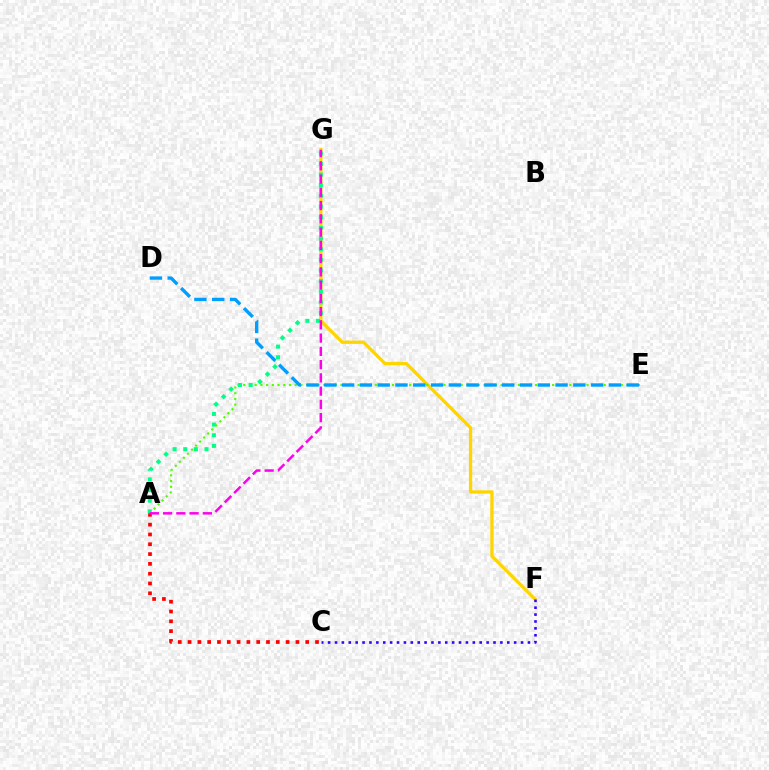{('F', 'G'): [{'color': '#ffd500', 'line_style': 'solid', 'thickness': 2.38}], ('C', 'F'): [{'color': '#3700ff', 'line_style': 'dotted', 'thickness': 1.87}], ('A', 'C'): [{'color': '#ff0000', 'line_style': 'dotted', 'thickness': 2.66}], ('A', 'E'): [{'color': '#4fff00', 'line_style': 'dotted', 'thickness': 1.55}], ('D', 'E'): [{'color': '#009eff', 'line_style': 'dashed', 'thickness': 2.42}], ('A', 'G'): [{'color': '#00ff86', 'line_style': 'dotted', 'thickness': 2.89}, {'color': '#ff00ed', 'line_style': 'dashed', 'thickness': 1.8}]}